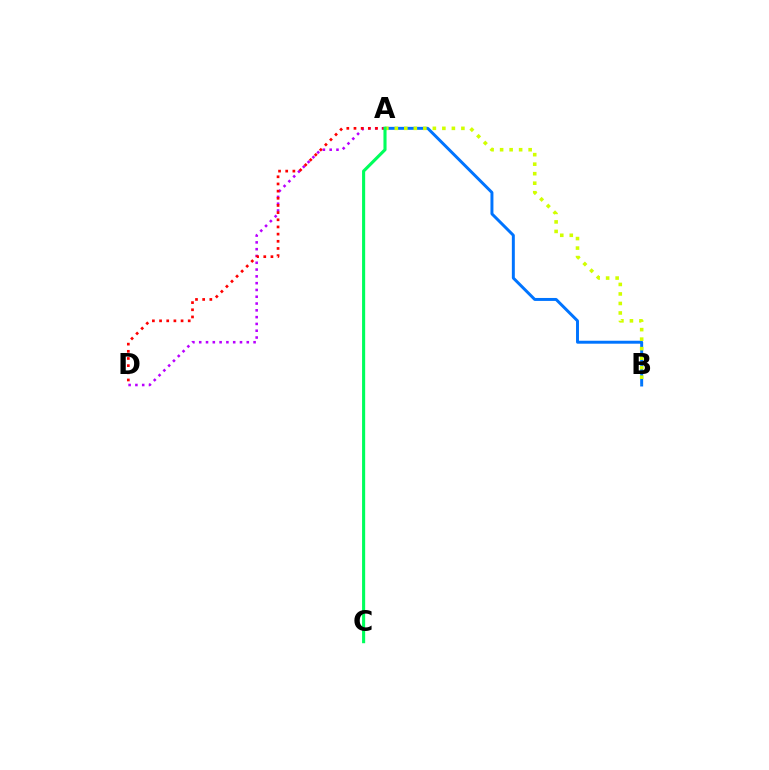{('A', 'D'): [{'color': '#b900ff', 'line_style': 'dotted', 'thickness': 1.85}, {'color': '#ff0000', 'line_style': 'dotted', 'thickness': 1.95}], ('A', 'B'): [{'color': '#0074ff', 'line_style': 'solid', 'thickness': 2.13}, {'color': '#d1ff00', 'line_style': 'dotted', 'thickness': 2.58}], ('A', 'C'): [{'color': '#00ff5c', 'line_style': 'solid', 'thickness': 2.23}]}